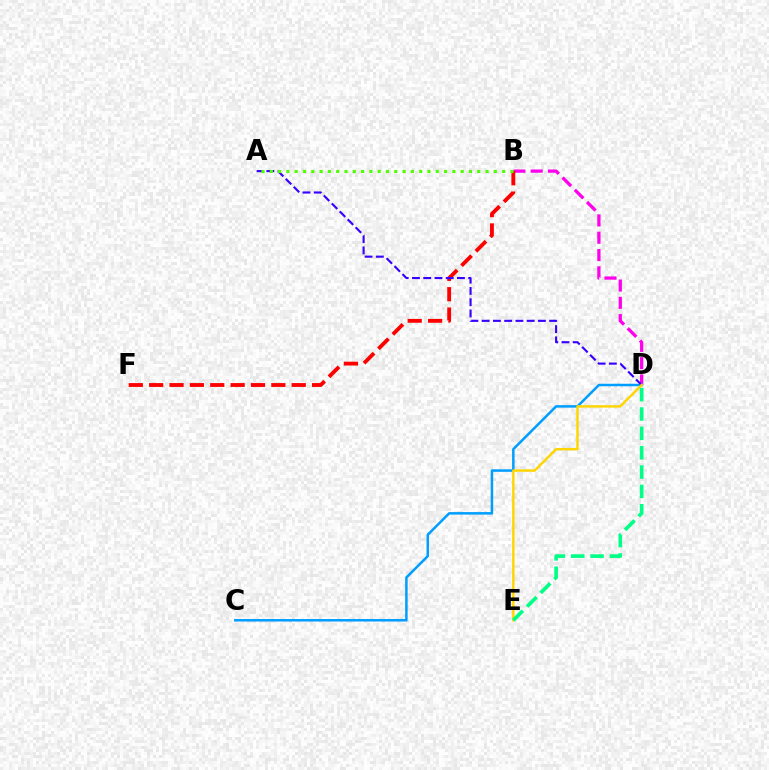{('B', 'D'): [{'color': '#ff00ed', 'line_style': 'dashed', 'thickness': 2.35}], ('B', 'F'): [{'color': '#ff0000', 'line_style': 'dashed', 'thickness': 2.77}], ('C', 'D'): [{'color': '#009eff', 'line_style': 'solid', 'thickness': 1.8}], ('A', 'D'): [{'color': '#3700ff', 'line_style': 'dashed', 'thickness': 1.53}], ('A', 'B'): [{'color': '#4fff00', 'line_style': 'dotted', 'thickness': 2.25}], ('D', 'E'): [{'color': '#ffd500', 'line_style': 'solid', 'thickness': 1.75}, {'color': '#00ff86', 'line_style': 'dashed', 'thickness': 2.63}]}